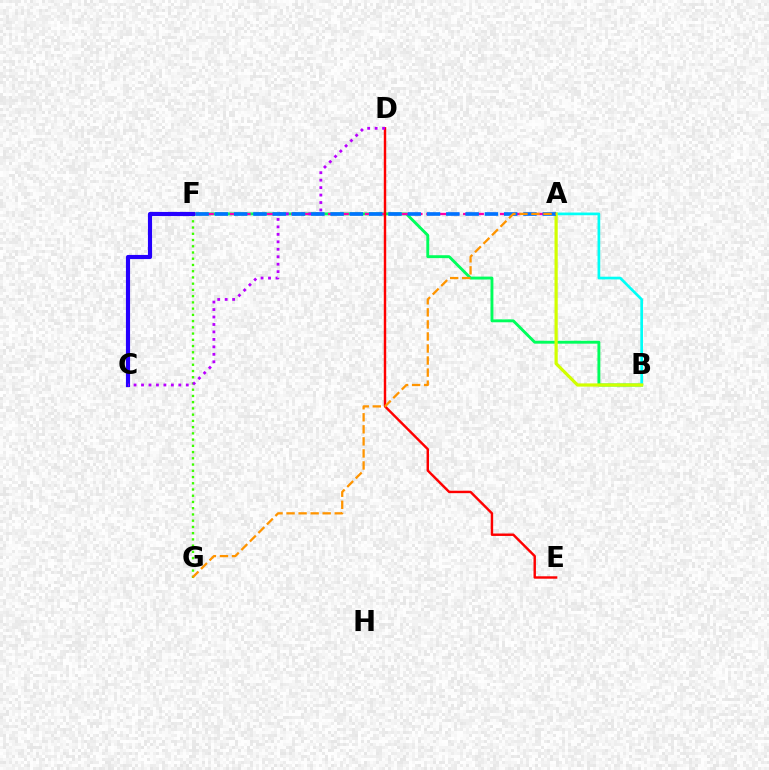{('B', 'F'): [{'color': '#00ff5c', 'line_style': 'solid', 'thickness': 2.08}], ('F', 'G'): [{'color': '#3dff00', 'line_style': 'dotted', 'thickness': 1.69}], ('A', 'F'): [{'color': '#ff00ac', 'line_style': 'dashed', 'thickness': 1.67}, {'color': '#0074ff', 'line_style': 'dashed', 'thickness': 2.62}], ('C', 'F'): [{'color': '#2500ff', 'line_style': 'solid', 'thickness': 2.98}], ('D', 'E'): [{'color': '#ff0000', 'line_style': 'solid', 'thickness': 1.75}], ('A', 'B'): [{'color': '#00fff6', 'line_style': 'solid', 'thickness': 1.94}, {'color': '#d1ff00', 'line_style': 'solid', 'thickness': 2.31}], ('C', 'D'): [{'color': '#b900ff', 'line_style': 'dotted', 'thickness': 2.03}], ('A', 'G'): [{'color': '#ff9400', 'line_style': 'dashed', 'thickness': 1.64}]}